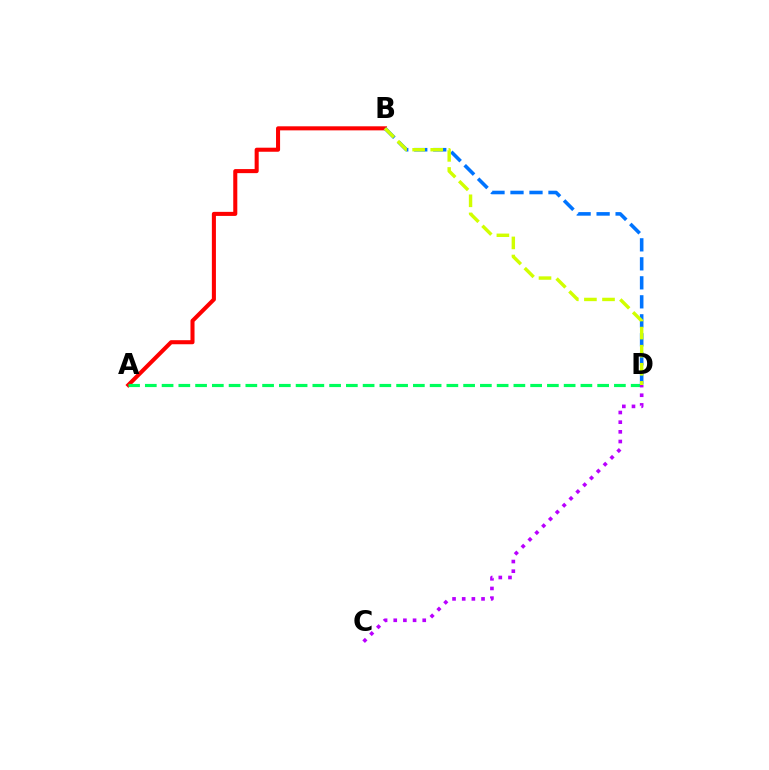{('A', 'B'): [{'color': '#ff0000', 'line_style': 'solid', 'thickness': 2.92}], ('A', 'D'): [{'color': '#00ff5c', 'line_style': 'dashed', 'thickness': 2.28}], ('B', 'D'): [{'color': '#0074ff', 'line_style': 'dashed', 'thickness': 2.58}, {'color': '#d1ff00', 'line_style': 'dashed', 'thickness': 2.46}], ('C', 'D'): [{'color': '#b900ff', 'line_style': 'dotted', 'thickness': 2.63}]}